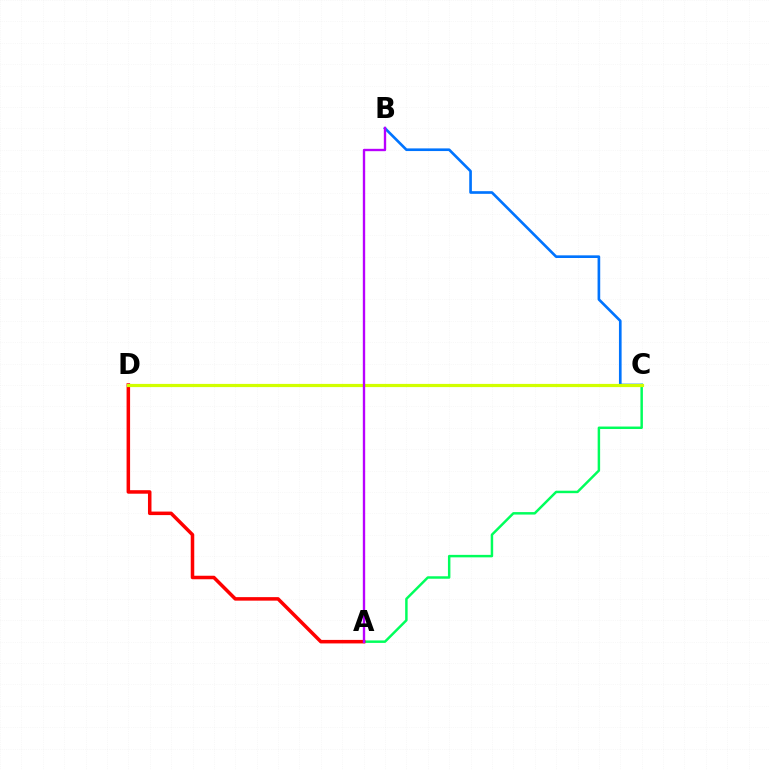{('B', 'C'): [{'color': '#0074ff', 'line_style': 'solid', 'thickness': 1.91}], ('A', 'C'): [{'color': '#00ff5c', 'line_style': 'solid', 'thickness': 1.78}], ('A', 'D'): [{'color': '#ff0000', 'line_style': 'solid', 'thickness': 2.53}], ('C', 'D'): [{'color': '#d1ff00', 'line_style': 'solid', 'thickness': 2.3}], ('A', 'B'): [{'color': '#b900ff', 'line_style': 'solid', 'thickness': 1.7}]}